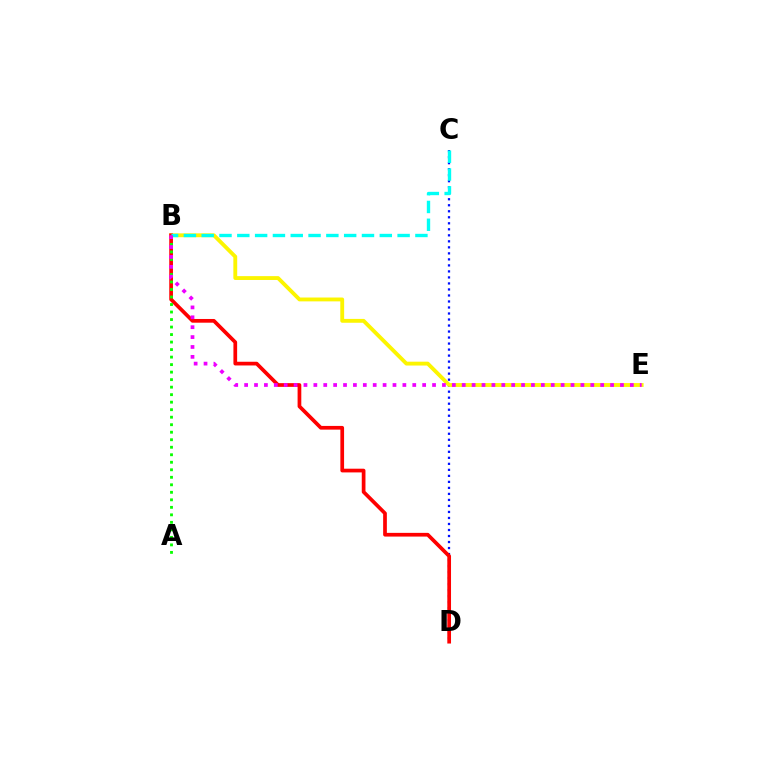{('C', 'D'): [{'color': '#0010ff', 'line_style': 'dotted', 'thickness': 1.63}], ('B', 'E'): [{'color': '#fcf500', 'line_style': 'solid', 'thickness': 2.77}, {'color': '#ee00ff', 'line_style': 'dotted', 'thickness': 2.69}], ('B', 'D'): [{'color': '#ff0000', 'line_style': 'solid', 'thickness': 2.67}], ('B', 'C'): [{'color': '#00fff6', 'line_style': 'dashed', 'thickness': 2.42}], ('A', 'B'): [{'color': '#08ff00', 'line_style': 'dotted', 'thickness': 2.04}]}